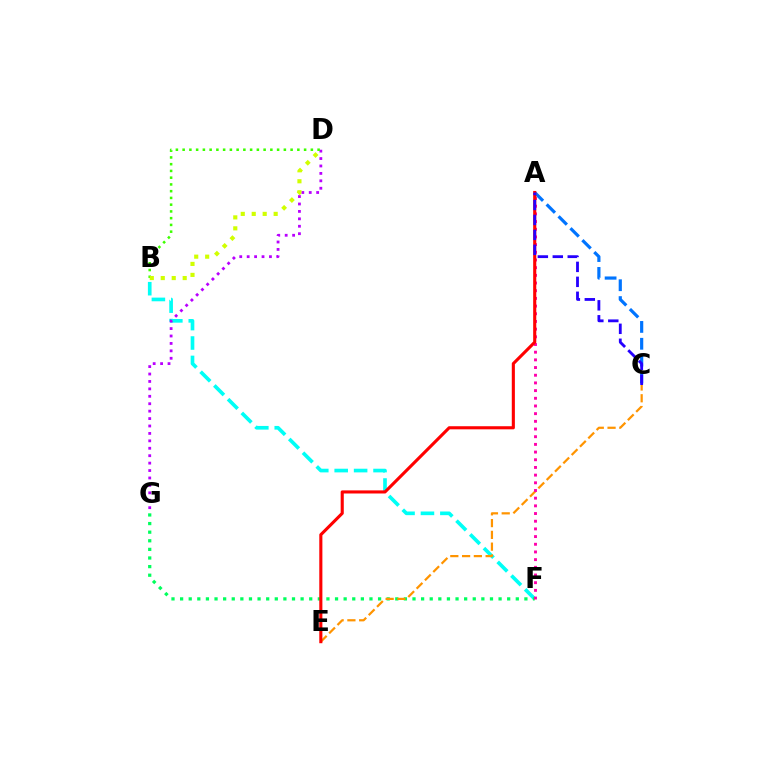{('A', 'C'): [{'color': '#0074ff', 'line_style': 'dashed', 'thickness': 2.29}, {'color': '#2500ff', 'line_style': 'dashed', 'thickness': 2.03}], ('B', 'F'): [{'color': '#00fff6', 'line_style': 'dashed', 'thickness': 2.64}], ('F', 'G'): [{'color': '#00ff5c', 'line_style': 'dotted', 'thickness': 2.34}], ('C', 'E'): [{'color': '#ff9400', 'line_style': 'dashed', 'thickness': 1.6}], ('A', 'F'): [{'color': '#ff00ac', 'line_style': 'dotted', 'thickness': 2.09}], ('D', 'G'): [{'color': '#b900ff', 'line_style': 'dotted', 'thickness': 2.02}], ('A', 'E'): [{'color': '#ff0000', 'line_style': 'solid', 'thickness': 2.23}], ('B', 'D'): [{'color': '#3dff00', 'line_style': 'dotted', 'thickness': 1.83}, {'color': '#d1ff00', 'line_style': 'dotted', 'thickness': 2.98}]}